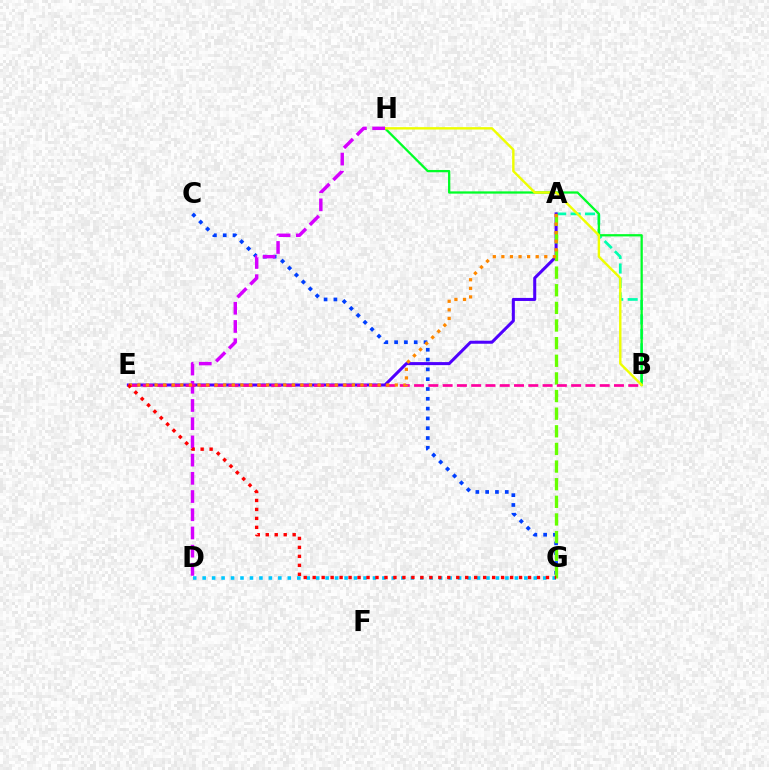{('A', 'B'): [{'color': '#00ffaf', 'line_style': 'dashed', 'thickness': 1.96}], ('C', 'G'): [{'color': '#003fff', 'line_style': 'dotted', 'thickness': 2.66}], ('A', 'E'): [{'color': '#4f00ff', 'line_style': 'solid', 'thickness': 2.19}, {'color': '#ff8800', 'line_style': 'dotted', 'thickness': 2.33}], ('B', 'H'): [{'color': '#00ff27', 'line_style': 'solid', 'thickness': 1.64}, {'color': '#eeff00', 'line_style': 'solid', 'thickness': 1.73}], ('A', 'G'): [{'color': '#66ff00', 'line_style': 'dashed', 'thickness': 2.4}], ('D', 'H'): [{'color': '#d600ff', 'line_style': 'dashed', 'thickness': 2.47}], ('B', 'E'): [{'color': '#ff00a0', 'line_style': 'dashed', 'thickness': 1.94}], ('D', 'G'): [{'color': '#00c7ff', 'line_style': 'dotted', 'thickness': 2.57}], ('E', 'G'): [{'color': '#ff0000', 'line_style': 'dotted', 'thickness': 2.44}]}